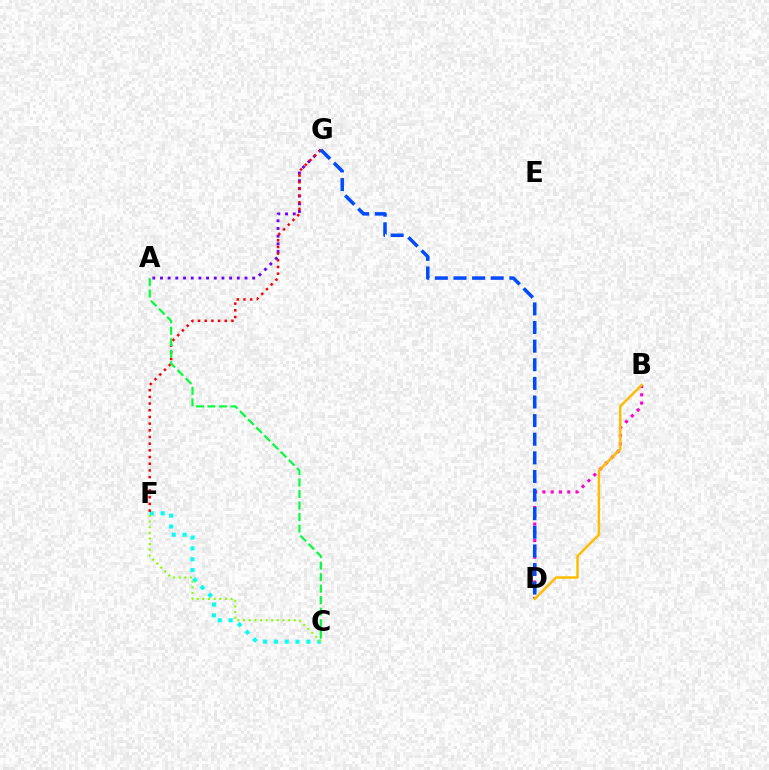{('C', 'F'): [{'color': '#00fff6', 'line_style': 'dotted', 'thickness': 2.94}, {'color': '#84ff00', 'line_style': 'dotted', 'thickness': 1.53}], ('B', 'D'): [{'color': '#ff00cf', 'line_style': 'dotted', 'thickness': 2.25}, {'color': '#ffbd00', 'line_style': 'solid', 'thickness': 1.79}], ('A', 'G'): [{'color': '#7200ff', 'line_style': 'dotted', 'thickness': 2.09}], ('F', 'G'): [{'color': '#ff0000', 'line_style': 'dotted', 'thickness': 1.82}], ('D', 'G'): [{'color': '#004bff', 'line_style': 'dashed', 'thickness': 2.53}], ('A', 'C'): [{'color': '#00ff39', 'line_style': 'dashed', 'thickness': 1.56}]}